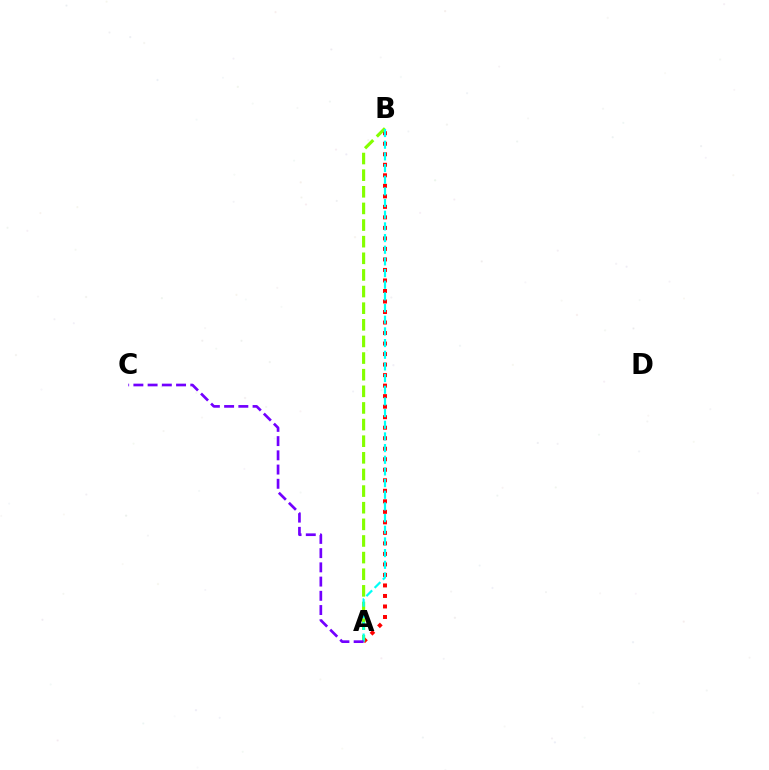{('A', 'B'): [{'color': '#ff0000', 'line_style': 'dotted', 'thickness': 2.86}, {'color': '#84ff00', 'line_style': 'dashed', 'thickness': 2.26}, {'color': '#00fff6', 'line_style': 'dashed', 'thickness': 1.59}], ('A', 'C'): [{'color': '#7200ff', 'line_style': 'dashed', 'thickness': 1.93}]}